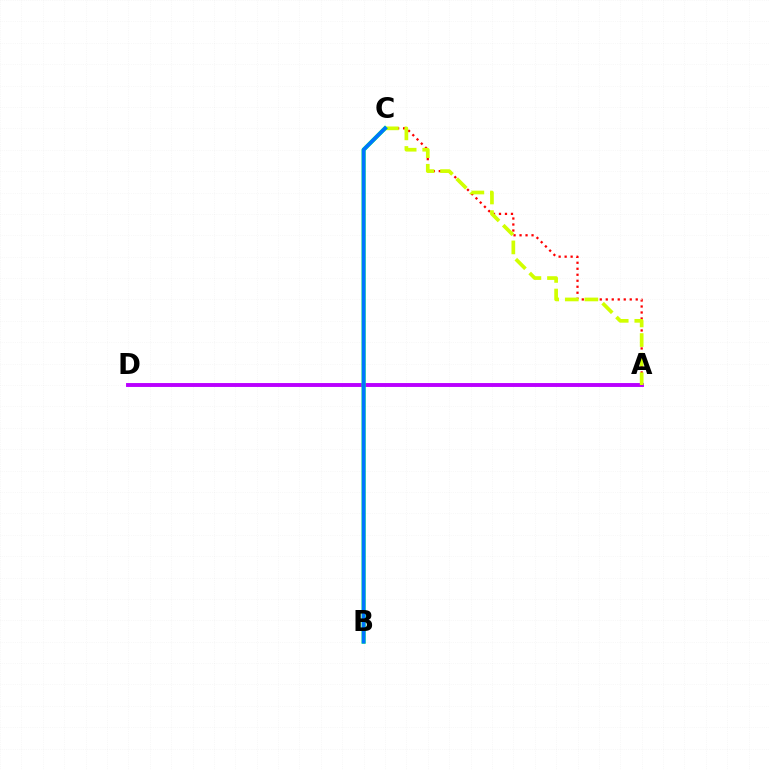{('A', 'D'): [{'color': '#b900ff', 'line_style': 'solid', 'thickness': 2.81}], ('A', 'C'): [{'color': '#ff0000', 'line_style': 'dotted', 'thickness': 1.63}, {'color': '#d1ff00', 'line_style': 'dashed', 'thickness': 2.66}], ('B', 'C'): [{'color': '#00ff5c', 'line_style': 'solid', 'thickness': 2.96}, {'color': '#0074ff', 'line_style': 'solid', 'thickness': 2.64}]}